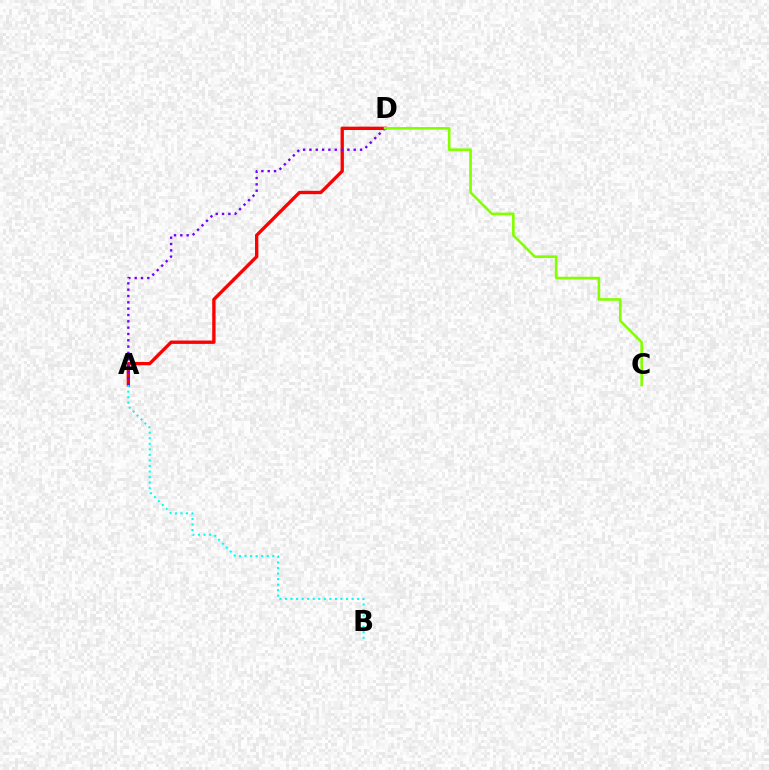{('A', 'D'): [{'color': '#ff0000', 'line_style': 'solid', 'thickness': 2.41}, {'color': '#7200ff', 'line_style': 'dotted', 'thickness': 1.72}], ('A', 'B'): [{'color': '#00fff6', 'line_style': 'dotted', 'thickness': 1.51}], ('C', 'D'): [{'color': '#84ff00', 'line_style': 'solid', 'thickness': 1.89}]}